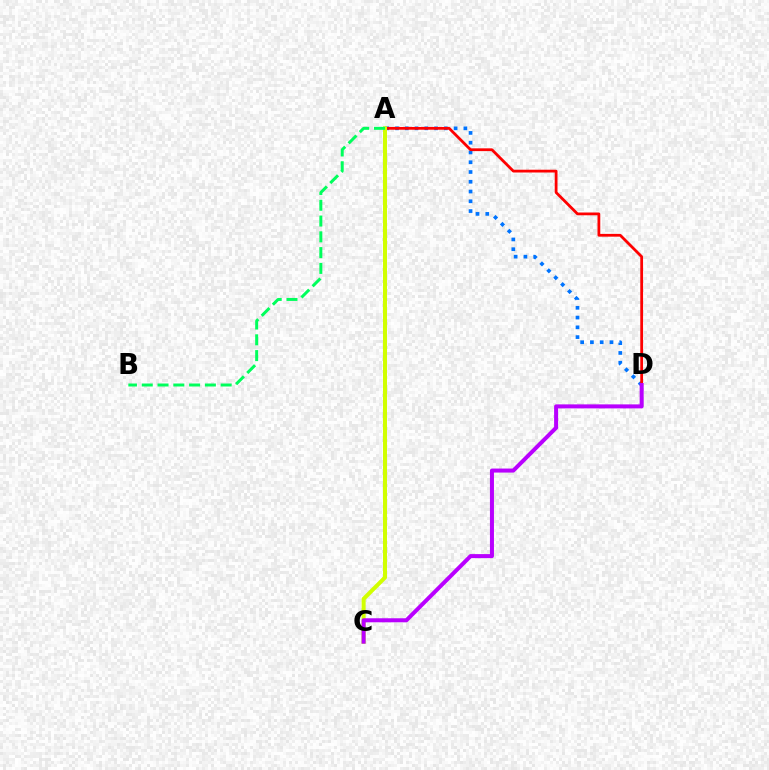{('A', 'D'): [{'color': '#0074ff', 'line_style': 'dotted', 'thickness': 2.65}, {'color': '#ff0000', 'line_style': 'solid', 'thickness': 2.0}], ('A', 'C'): [{'color': '#d1ff00', 'line_style': 'solid', 'thickness': 2.9}], ('C', 'D'): [{'color': '#b900ff', 'line_style': 'solid', 'thickness': 2.89}], ('A', 'B'): [{'color': '#00ff5c', 'line_style': 'dashed', 'thickness': 2.14}]}